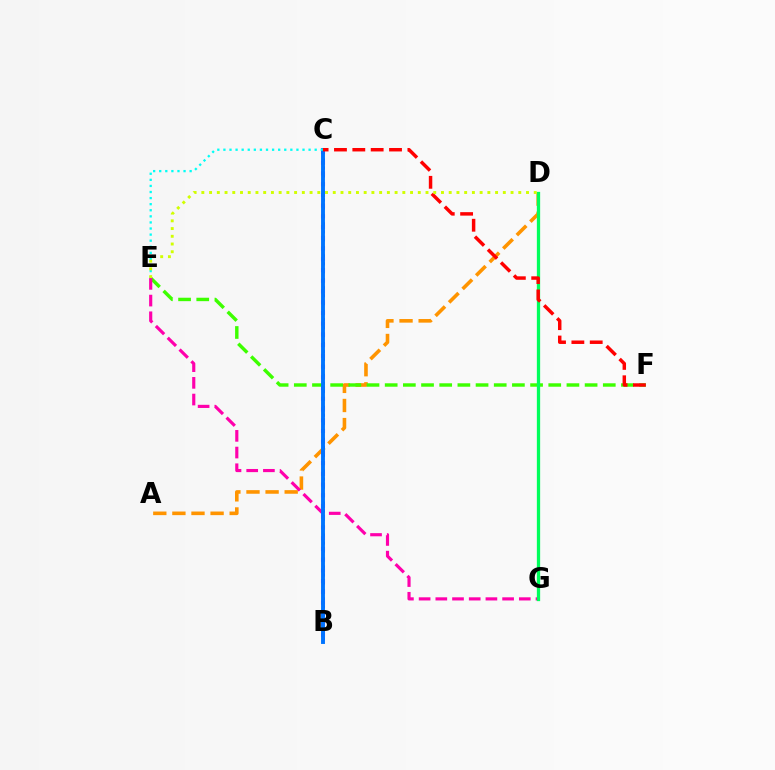{('A', 'D'): [{'color': '#ff9400', 'line_style': 'dashed', 'thickness': 2.59}], ('B', 'C'): [{'color': '#2500ff', 'line_style': 'dotted', 'thickness': 2.17}, {'color': '#b900ff', 'line_style': 'dotted', 'thickness': 2.91}, {'color': '#0074ff', 'line_style': 'solid', 'thickness': 2.81}], ('E', 'F'): [{'color': '#3dff00', 'line_style': 'dashed', 'thickness': 2.47}], ('E', 'G'): [{'color': '#ff00ac', 'line_style': 'dashed', 'thickness': 2.27}], ('D', 'G'): [{'color': '#00ff5c', 'line_style': 'solid', 'thickness': 2.36}], ('C', 'E'): [{'color': '#00fff6', 'line_style': 'dotted', 'thickness': 1.65}], ('C', 'F'): [{'color': '#ff0000', 'line_style': 'dashed', 'thickness': 2.49}], ('D', 'E'): [{'color': '#d1ff00', 'line_style': 'dotted', 'thickness': 2.1}]}